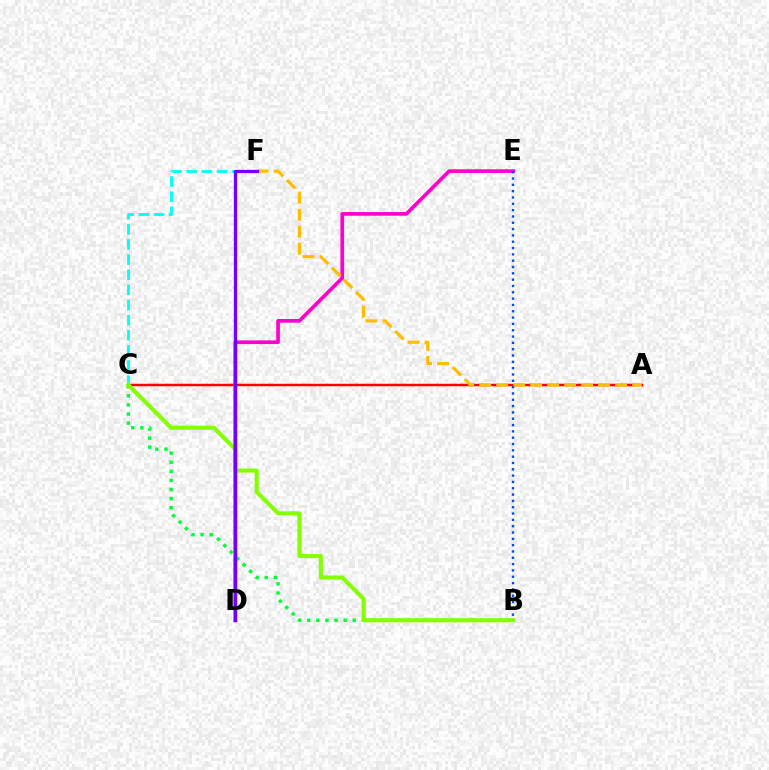{('C', 'F'): [{'color': '#00fff6', 'line_style': 'dashed', 'thickness': 2.06}], ('A', 'C'): [{'color': '#ff0000', 'line_style': 'solid', 'thickness': 1.78}], ('B', 'C'): [{'color': '#00ff39', 'line_style': 'dotted', 'thickness': 2.47}, {'color': '#84ff00', 'line_style': 'solid', 'thickness': 2.92}], ('D', 'E'): [{'color': '#ff00cf', 'line_style': 'solid', 'thickness': 2.65}], ('A', 'F'): [{'color': '#ffbd00', 'line_style': 'dashed', 'thickness': 2.31}], ('B', 'E'): [{'color': '#004bff', 'line_style': 'dotted', 'thickness': 1.72}], ('D', 'F'): [{'color': '#7200ff', 'line_style': 'solid', 'thickness': 2.38}]}